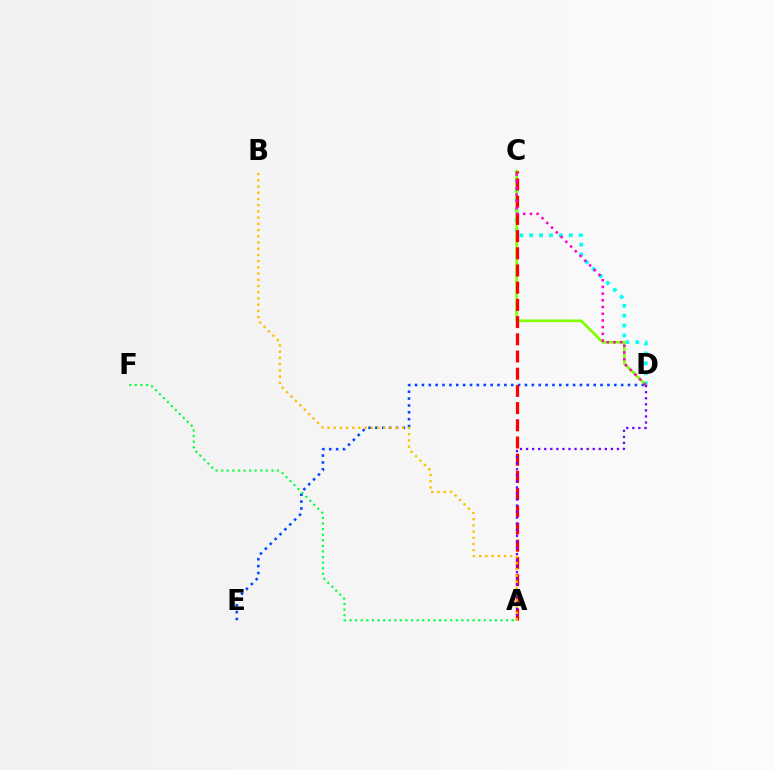{('C', 'D'): [{'color': '#00fff6', 'line_style': 'dotted', 'thickness': 2.69}, {'color': '#84ff00', 'line_style': 'solid', 'thickness': 1.96}, {'color': '#ff00cf', 'line_style': 'dotted', 'thickness': 1.82}], ('D', 'E'): [{'color': '#004bff', 'line_style': 'dotted', 'thickness': 1.87}], ('A', 'C'): [{'color': '#ff0000', 'line_style': 'dashed', 'thickness': 2.34}], ('A', 'D'): [{'color': '#7200ff', 'line_style': 'dotted', 'thickness': 1.65}], ('A', 'F'): [{'color': '#00ff39', 'line_style': 'dotted', 'thickness': 1.52}], ('A', 'B'): [{'color': '#ffbd00', 'line_style': 'dotted', 'thickness': 1.69}]}